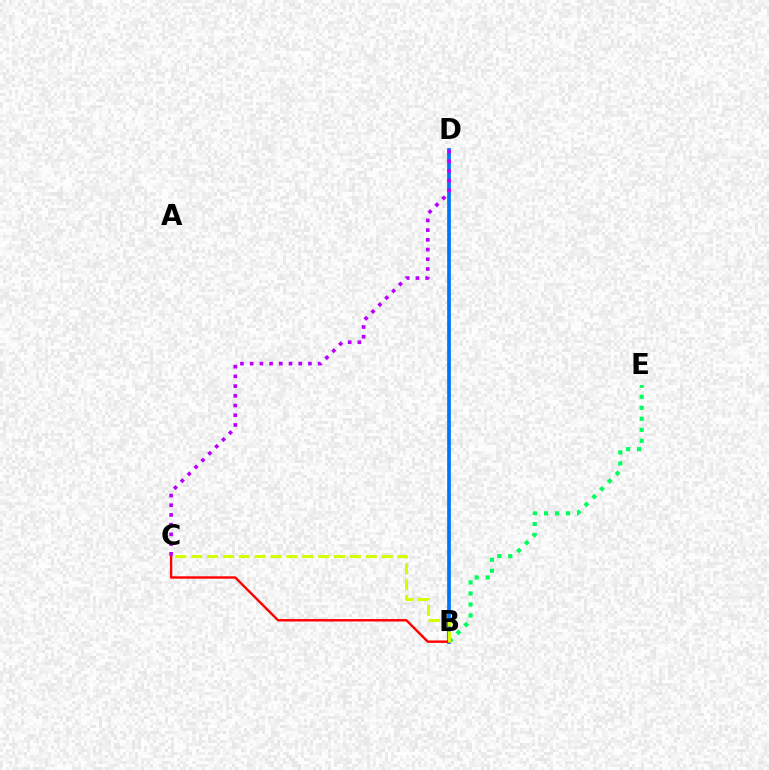{('B', 'D'): [{'color': '#0074ff', 'line_style': 'solid', 'thickness': 2.66}], ('B', 'E'): [{'color': '#00ff5c', 'line_style': 'dotted', 'thickness': 2.99}], ('B', 'C'): [{'color': '#ff0000', 'line_style': 'solid', 'thickness': 1.73}, {'color': '#d1ff00', 'line_style': 'dashed', 'thickness': 2.16}], ('C', 'D'): [{'color': '#b900ff', 'line_style': 'dotted', 'thickness': 2.64}]}